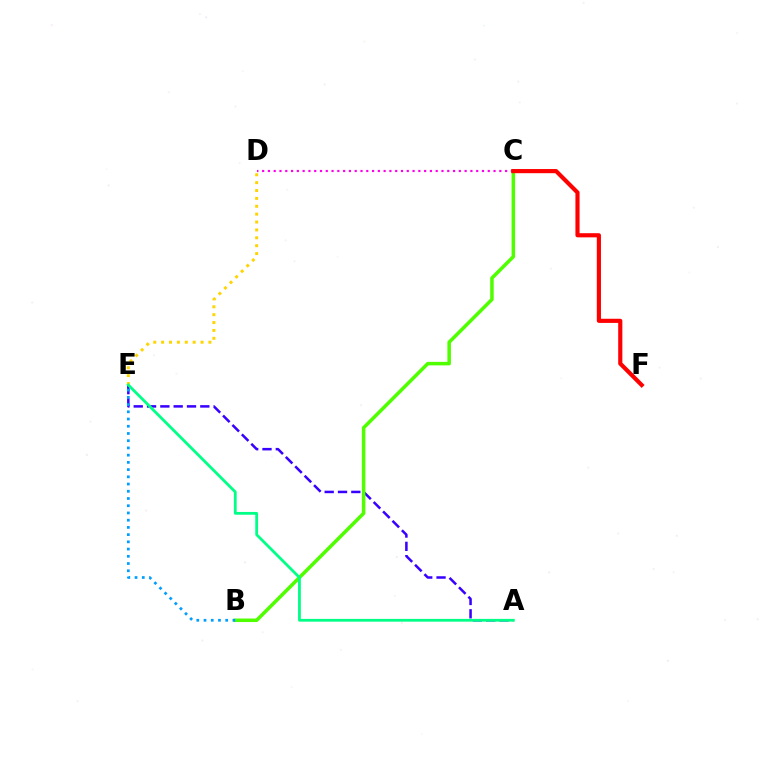{('A', 'E'): [{'color': '#3700ff', 'line_style': 'dashed', 'thickness': 1.81}, {'color': '#00ff86', 'line_style': 'solid', 'thickness': 2.0}], ('B', 'C'): [{'color': '#4fff00', 'line_style': 'solid', 'thickness': 2.53}], ('B', 'E'): [{'color': '#009eff', 'line_style': 'dotted', 'thickness': 1.96}], ('D', 'E'): [{'color': '#ffd500', 'line_style': 'dotted', 'thickness': 2.14}], ('C', 'D'): [{'color': '#ff00ed', 'line_style': 'dotted', 'thickness': 1.57}], ('C', 'F'): [{'color': '#ff0000', 'line_style': 'solid', 'thickness': 2.99}]}